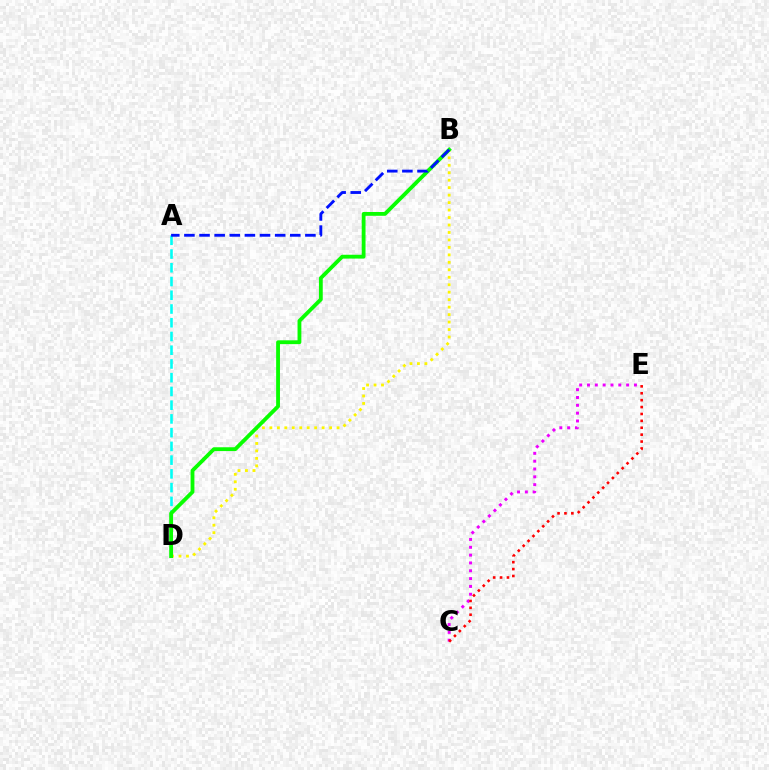{('B', 'D'): [{'color': '#fcf500', 'line_style': 'dotted', 'thickness': 2.03}, {'color': '#08ff00', 'line_style': 'solid', 'thickness': 2.75}], ('C', 'E'): [{'color': '#ee00ff', 'line_style': 'dotted', 'thickness': 2.13}, {'color': '#ff0000', 'line_style': 'dotted', 'thickness': 1.87}], ('A', 'D'): [{'color': '#00fff6', 'line_style': 'dashed', 'thickness': 1.87}], ('A', 'B'): [{'color': '#0010ff', 'line_style': 'dashed', 'thickness': 2.05}]}